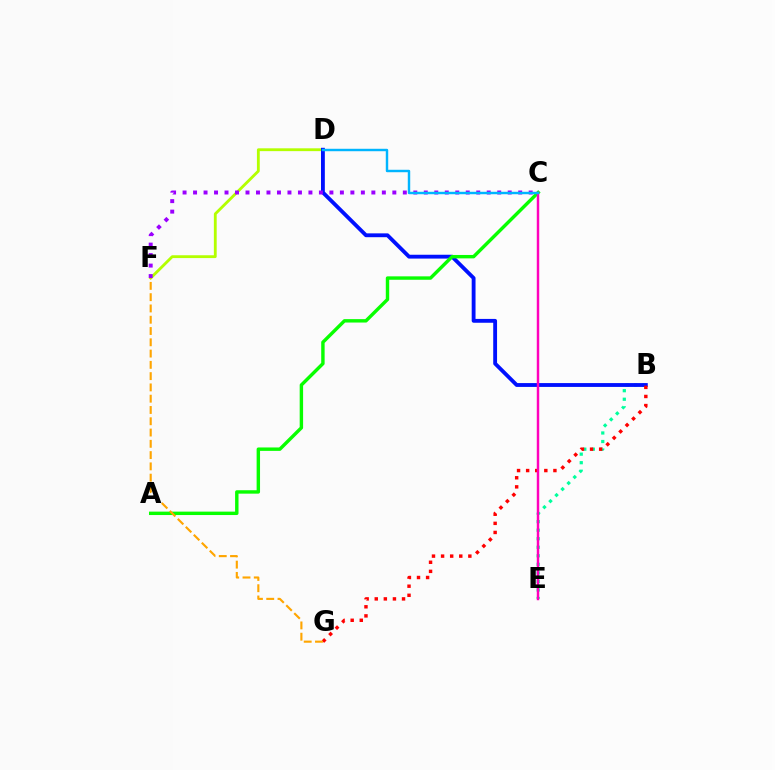{('D', 'F'): [{'color': '#b3ff00', 'line_style': 'solid', 'thickness': 2.04}], ('B', 'E'): [{'color': '#00ff9d', 'line_style': 'dotted', 'thickness': 2.32}], ('B', 'D'): [{'color': '#0010ff', 'line_style': 'solid', 'thickness': 2.76}], ('A', 'C'): [{'color': '#08ff00', 'line_style': 'solid', 'thickness': 2.46}], ('B', 'G'): [{'color': '#ff0000', 'line_style': 'dotted', 'thickness': 2.47}], ('F', 'G'): [{'color': '#ffa500', 'line_style': 'dashed', 'thickness': 1.53}], ('C', 'E'): [{'color': '#ff00bd', 'line_style': 'solid', 'thickness': 1.77}], ('C', 'F'): [{'color': '#9b00ff', 'line_style': 'dotted', 'thickness': 2.85}], ('C', 'D'): [{'color': '#00b5ff', 'line_style': 'solid', 'thickness': 1.75}]}